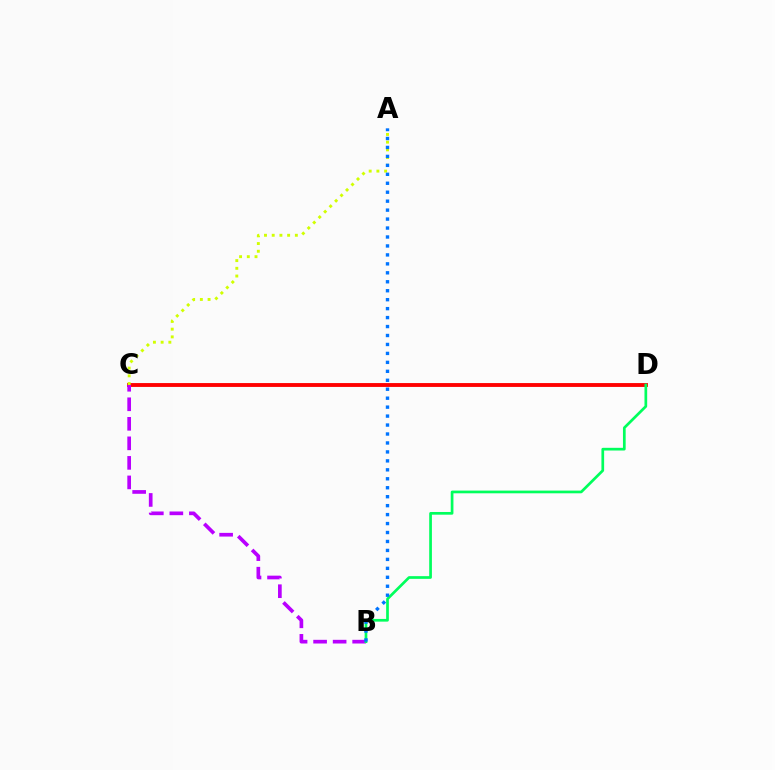{('C', 'D'): [{'color': '#ff0000', 'line_style': 'solid', 'thickness': 2.78}], ('B', 'C'): [{'color': '#b900ff', 'line_style': 'dashed', 'thickness': 2.65}], ('A', 'C'): [{'color': '#d1ff00', 'line_style': 'dotted', 'thickness': 2.1}], ('B', 'D'): [{'color': '#00ff5c', 'line_style': 'solid', 'thickness': 1.95}], ('A', 'B'): [{'color': '#0074ff', 'line_style': 'dotted', 'thickness': 2.43}]}